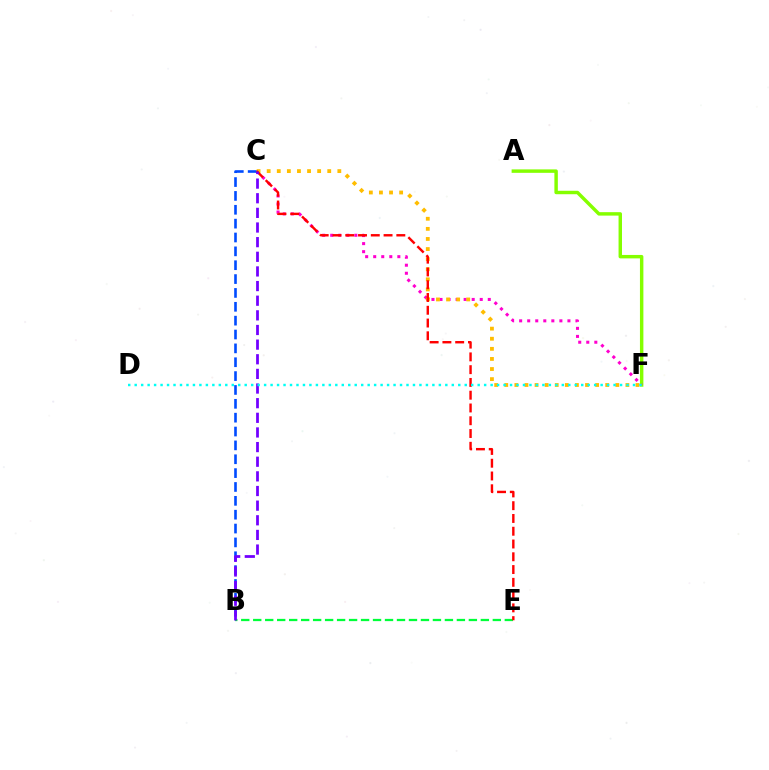{('A', 'F'): [{'color': '#84ff00', 'line_style': 'solid', 'thickness': 2.48}], ('C', 'F'): [{'color': '#ff00cf', 'line_style': 'dotted', 'thickness': 2.19}, {'color': '#ffbd00', 'line_style': 'dotted', 'thickness': 2.74}], ('B', 'C'): [{'color': '#004bff', 'line_style': 'dashed', 'thickness': 1.88}, {'color': '#7200ff', 'line_style': 'dashed', 'thickness': 1.99}], ('B', 'E'): [{'color': '#00ff39', 'line_style': 'dashed', 'thickness': 1.63}], ('C', 'E'): [{'color': '#ff0000', 'line_style': 'dashed', 'thickness': 1.74}], ('D', 'F'): [{'color': '#00fff6', 'line_style': 'dotted', 'thickness': 1.76}]}